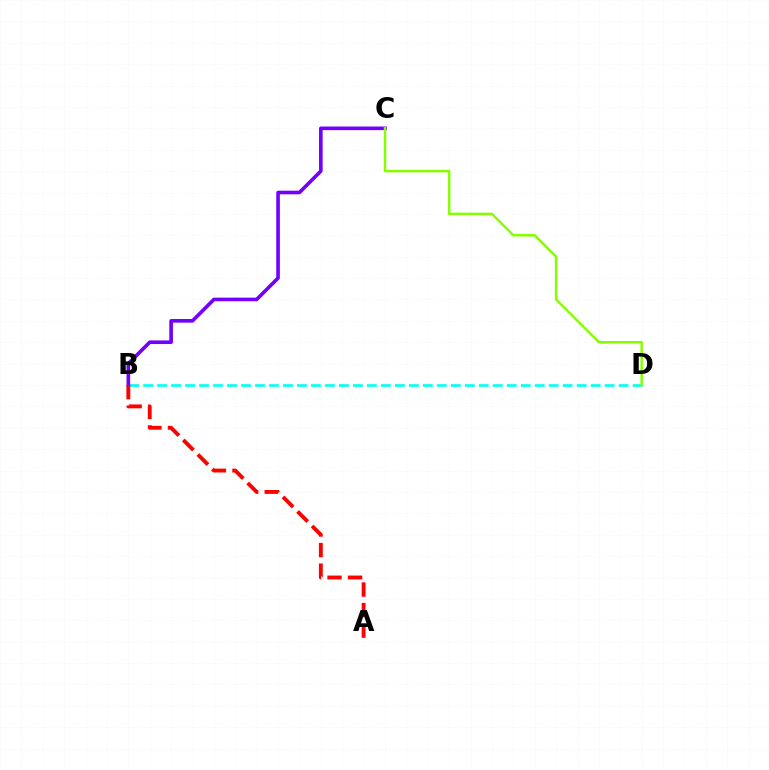{('B', 'D'): [{'color': '#00fff6', 'line_style': 'dashed', 'thickness': 1.9}], ('B', 'C'): [{'color': '#7200ff', 'line_style': 'solid', 'thickness': 2.61}], ('C', 'D'): [{'color': '#84ff00', 'line_style': 'solid', 'thickness': 1.79}], ('A', 'B'): [{'color': '#ff0000', 'line_style': 'dashed', 'thickness': 2.79}]}